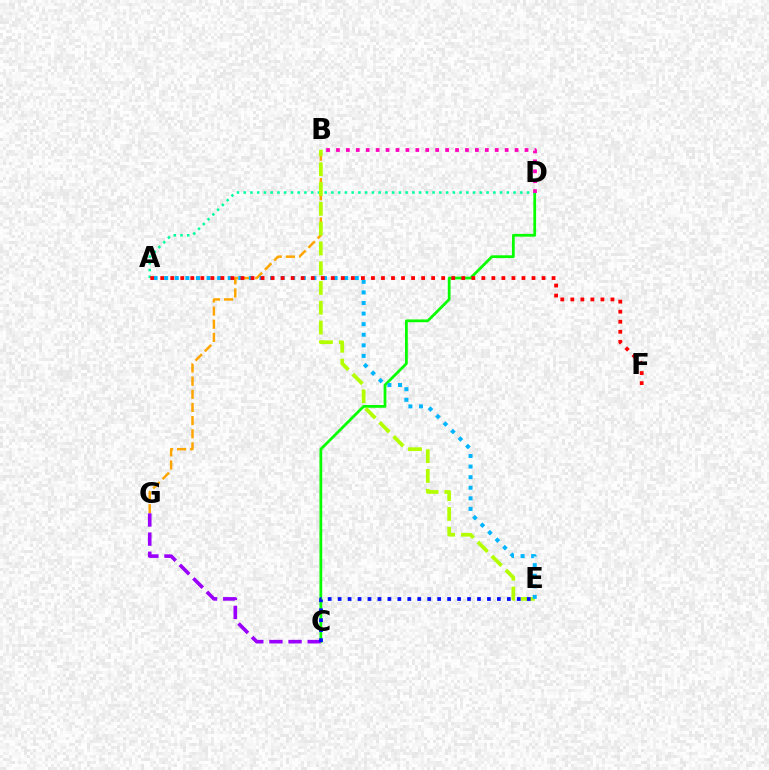{('B', 'G'): [{'color': '#ffa500', 'line_style': 'dashed', 'thickness': 1.79}], ('C', 'D'): [{'color': '#08ff00', 'line_style': 'solid', 'thickness': 1.99}], ('A', 'D'): [{'color': '#00ff9d', 'line_style': 'dotted', 'thickness': 1.83}], ('C', 'G'): [{'color': '#9b00ff', 'line_style': 'dashed', 'thickness': 2.6}], ('B', 'E'): [{'color': '#b3ff00', 'line_style': 'dashed', 'thickness': 2.69}], ('C', 'E'): [{'color': '#0010ff', 'line_style': 'dotted', 'thickness': 2.7}], ('B', 'D'): [{'color': '#ff00bd', 'line_style': 'dotted', 'thickness': 2.7}], ('A', 'E'): [{'color': '#00b5ff', 'line_style': 'dotted', 'thickness': 2.88}], ('A', 'F'): [{'color': '#ff0000', 'line_style': 'dotted', 'thickness': 2.73}]}